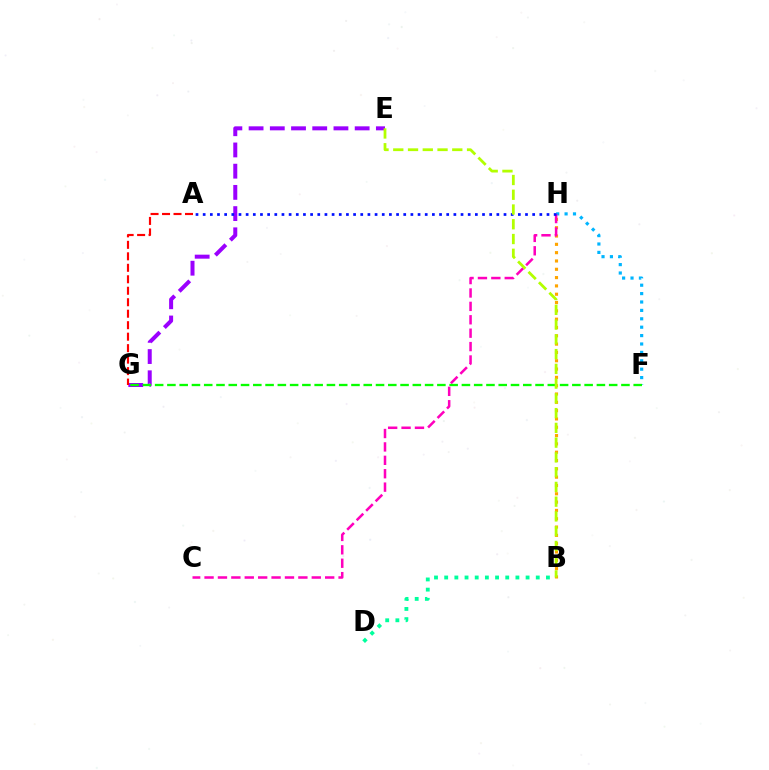{('E', 'G'): [{'color': '#9b00ff', 'line_style': 'dashed', 'thickness': 2.88}], ('A', 'G'): [{'color': '#ff0000', 'line_style': 'dashed', 'thickness': 1.56}], ('B', 'D'): [{'color': '#00ff9d', 'line_style': 'dotted', 'thickness': 2.76}], ('F', 'H'): [{'color': '#00b5ff', 'line_style': 'dotted', 'thickness': 2.28}], ('B', 'H'): [{'color': '#ffa500', 'line_style': 'dotted', 'thickness': 2.26}], ('C', 'H'): [{'color': '#ff00bd', 'line_style': 'dashed', 'thickness': 1.82}], ('A', 'H'): [{'color': '#0010ff', 'line_style': 'dotted', 'thickness': 1.95}], ('F', 'G'): [{'color': '#08ff00', 'line_style': 'dashed', 'thickness': 1.67}], ('B', 'E'): [{'color': '#b3ff00', 'line_style': 'dashed', 'thickness': 2.0}]}